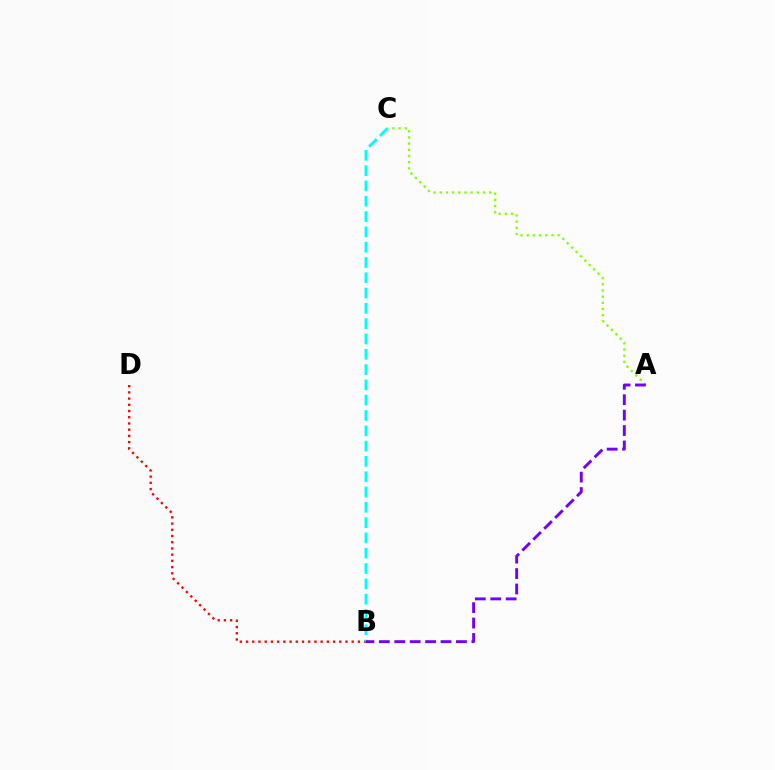{('B', 'D'): [{'color': '#ff0000', 'line_style': 'dotted', 'thickness': 1.69}], ('A', 'C'): [{'color': '#84ff00', 'line_style': 'dotted', 'thickness': 1.68}], ('B', 'C'): [{'color': '#00fff6', 'line_style': 'dashed', 'thickness': 2.08}], ('A', 'B'): [{'color': '#7200ff', 'line_style': 'dashed', 'thickness': 2.09}]}